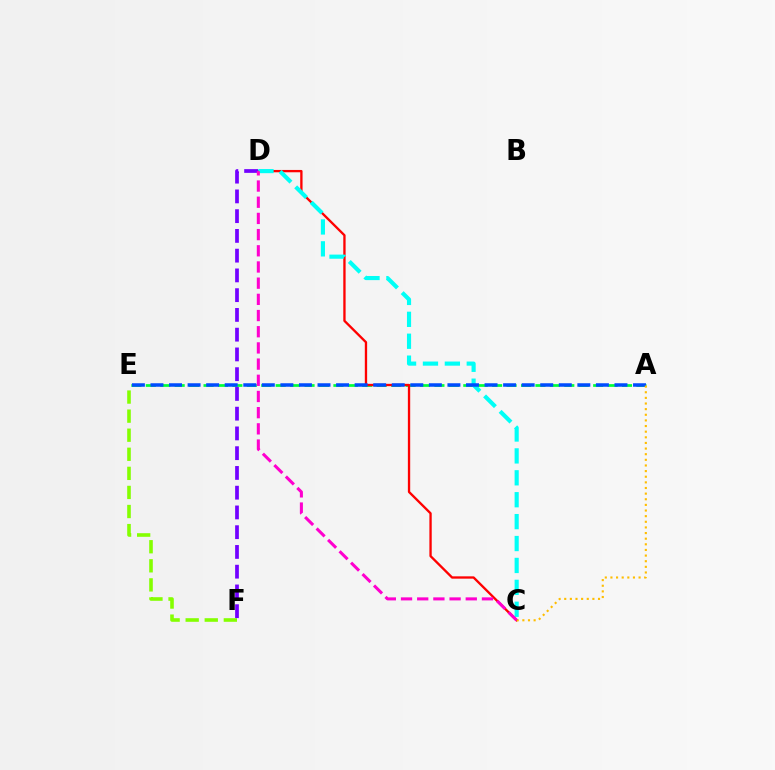{('A', 'E'): [{'color': '#00ff39', 'line_style': 'dashed', 'thickness': 1.96}, {'color': '#004bff', 'line_style': 'dashed', 'thickness': 2.52}], ('E', 'F'): [{'color': '#84ff00', 'line_style': 'dashed', 'thickness': 2.59}], ('C', 'D'): [{'color': '#ff0000', 'line_style': 'solid', 'thickness': 1.67}, {'color': '#00fff6', 'line_style': 'dashed', 'thickness': 2.98}, {'color': '#ff00cf', 'line_style': 'dashed', 'thickness': 2.2}], ('D', 'F'): [{'color': '#7200ff', 'line_style': 'dashed', 'thickness': 2.68}], ('A', 'C'): [{'color': '#ffbd00', 'line_style': 'dotted', 'thickness': 1.53}]}